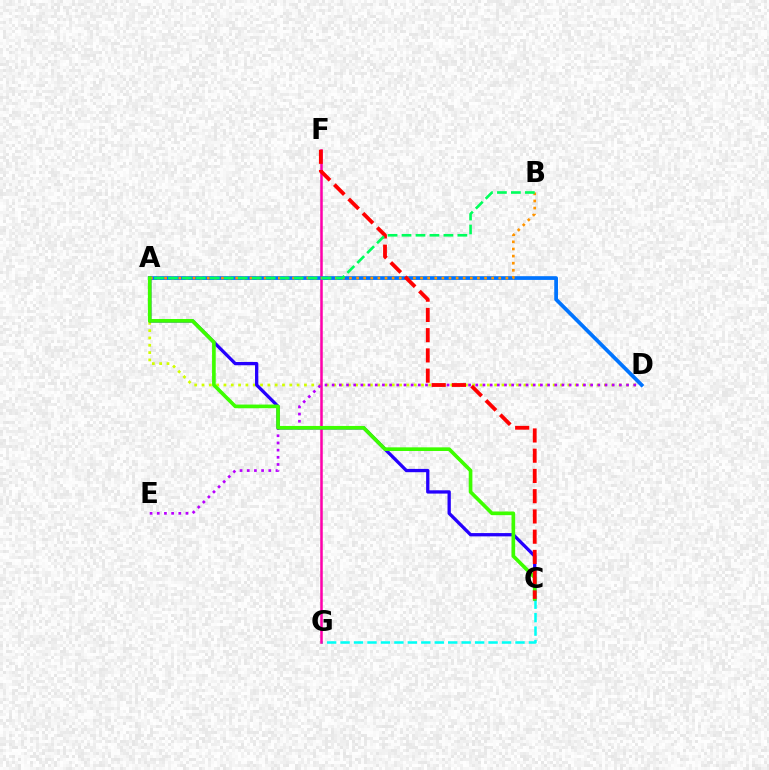{('A', 'D'): [{'color': '#d1ff00', 'line_style': 'dotted', 'thickness': 1.99}, {'color': '#0074ff', 'line_style': 'solid', 'thickness': 2.69}], ('C', 'G'): [{'color': '#00fff6', 'line_style': 'dashed', 'thickness': 1.83}], ('F', 'G'): [{'color': '#ff00ac', 'line_style': 'solid', 'thickness': 1.81}], ('D', 'E'): [{'color': '#b900ff', 'line_style': 'dotted', 'thickness': 1.95}], ('A', 'C'): [{'color': '#2500ff', 'line_style': 'solid', 'thickness': 2.37}, {'color': '#3dff00', 'line_style': 'solid', 'thickness': 2.63}], ('A', 'B'): [{'color': '#ff9400', 'line_style': 'dotted', 'thickness': 1.93}, {'color': '#00ff5c', 'line_style': 'dashed', 'thickness': 1.9}], ('C', 'F'): [{'color': '#ff0000', 'line_style': 'dashed', 'thickness': 2.75}]}